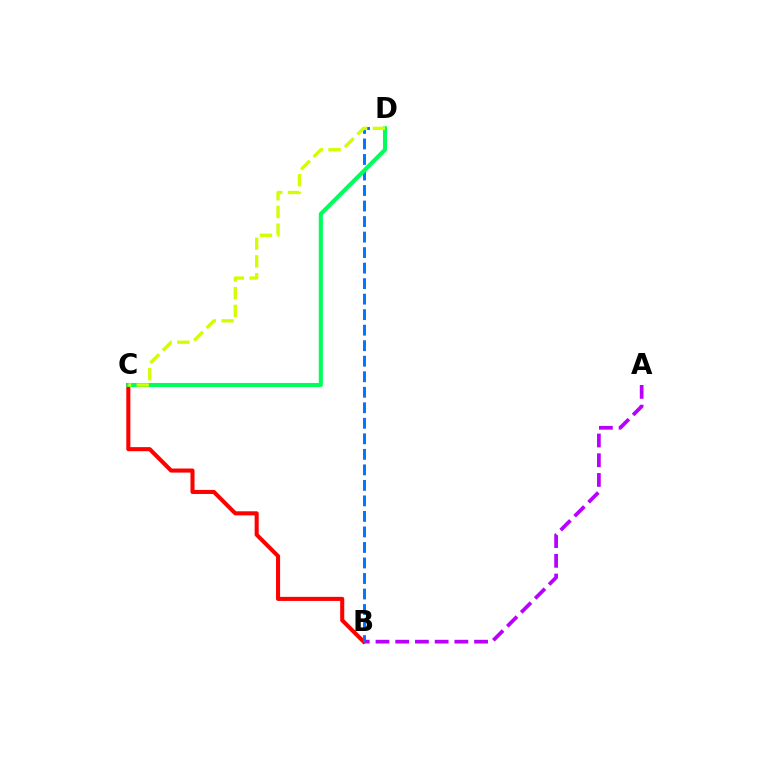{('A', 'B'): [{'color': '#b900ff', 'line_style': 'dashed', 'thickness': 2.68}], ('B', 'C'): [{'color': '#ff0000', 'line_style': 'solid', 'thickness': 2.93}], ('B', 'D'): [{'color': '#0074ff', 'line_style': 'dashed', 'thickness': 2.11}], ('C', 'D'): [{'color': '#00ff5c', 'line_style': 'solid', 'thickness': 2.94}, {'color': '#d1ff00', 'line_style': 'dashed', 'thickness': 2.41}]}